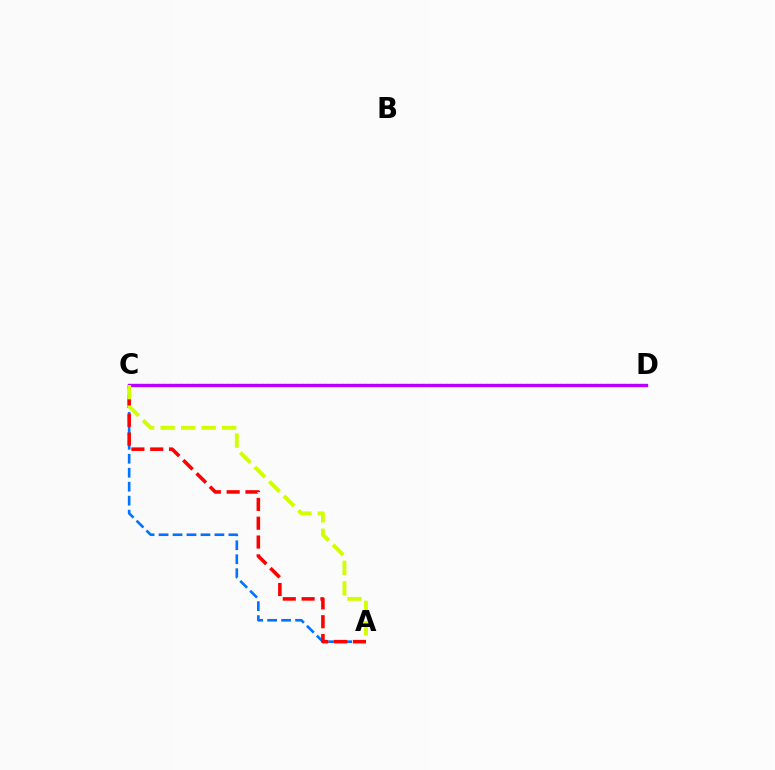{('C', 'D'): [{'color': '#00ff5c', 'line_style': 'dotted', 'thickness': 1.56}, {'color': '#b900ff', 'line_style': 'solid', 'thickness': 2.42}], ('A', 'C'): [{'color': '#0074ff', 'line_style': 'dashed', 'thickness': 1.9}, {'color': '#ff0000', 'line_style': 'dashed', 'thickness': 2.56}, {'color': '#d1ff00', 'line_style': 'dashed', 'thickness': 2.79}]}